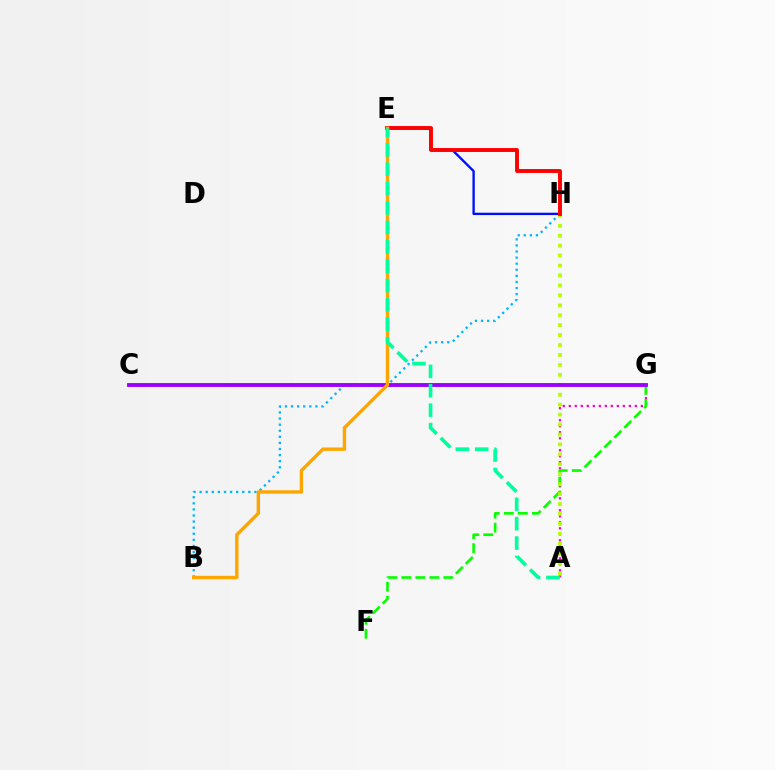{('B', 'H'): [{'color': '#00b5ff', 'line_style': 'dotted', 'thickness': 1.65}], ('A', 'G'): [{'color': '#ff00bd', 'line_style': 'dotted', 'thickness': 1.63}], ('F', 'G'): [{'color': '#08ff00', 'line_style': 'dashed', 'thickness': 1.9}], ('E', 'H'): [{'color': '#0010ff', 'line_style': 'solid', 'thickness': 1.7}, {'color': '#ff0000', 'line_style': 'solid', 'thickness': 2.81}], ('A', 'H'): [{'color': '#b3ff00', 'line_style': 'dotted', 'thickness': 2.7}], ('C', 'G'): [{'color': '#9b00ff', 'line_style': 'solid', 'thickness': 2.78}], ('B', 'E'): [{'color': '#ffa500', 'line_style': 'solid', 'thickness': 2.43}], ('A', 'E'): [{'color': '#00ff9d', 'line_style': 'dashed', 'thickness': 2.63}]}